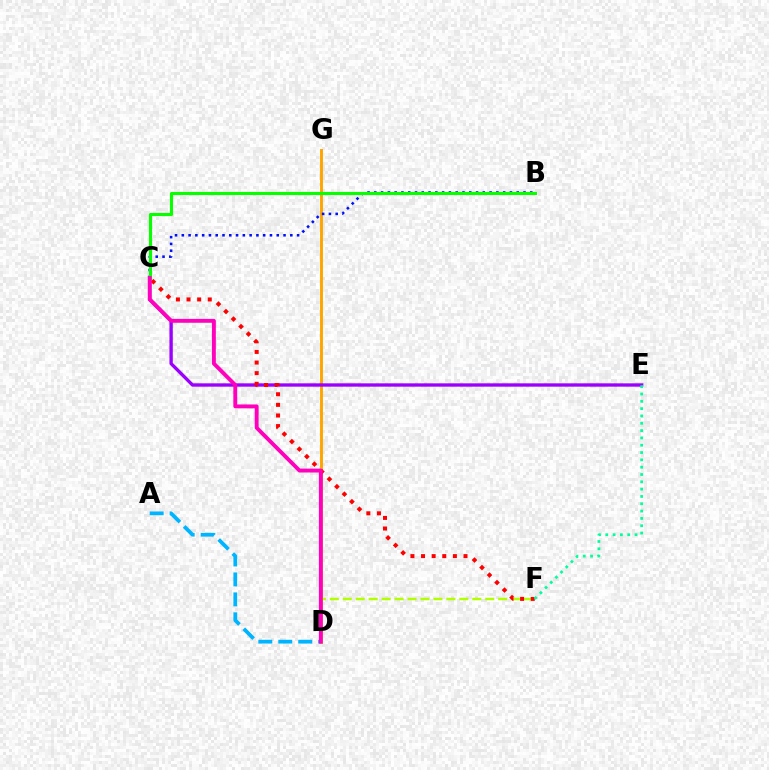{('D', 'G'): [{'color': '#ffa500', 'line_style': 'solid', 'thickness': 2.1}], ('B', 'C'): [{'color': '#0010ff', 'line_style': 'dotted', 'thickness': 1.84}, {'color': '#08ff00', 'line_style': 'solid', 'thickness': 2.24}], ('D', 'F'): [{'color': '#b3ff00', 'line_style': 'dashed', 'thickness': 1.76}], ('C', 'E'): [{'color': '#9b00ff', 'line_style': 'solid', 'thickness': 2.41}], ('C', 'F'): [{'color': '#ff0000', 'line_style': 'dotted', 'thickness': 2.88}], ('A', 'D'): [{'color': '#00b5ff', 'line_style': 'dashed', 'thickness': 2.71}], ('C', 'D'): [{'color': '#ff00bd', 'line_style': 'solid', 'thickness': 2.79}], ('E', 'F'): [{'color': '#00ff9d', 'line_style': 'dotted', 'thickness': 1.99}]}